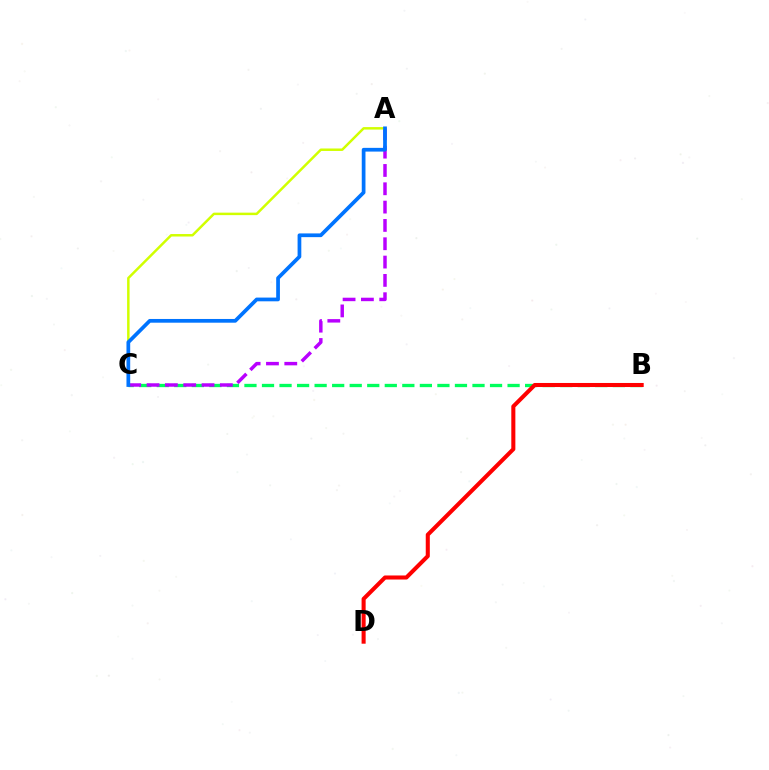{('B', 'C'): [{'color': '#00ff5c', 'line_style': 'dashed', 'thickness': 2.38}], ('B', 'D'): [{'color': '#ff0000', 'line_style': 'solid', 'thickness': 2.92}], ('A', 'C'): [{'color': '#b900ff', 'line_style': 'dashed', 'thickness': 2.49}, {'color': '#d1ff00', 'line_style': 'solid', 'thickness': 1.78}, {'color': '#0074ff', 'line_style': 'solid', 'thickness': 2.68}]}